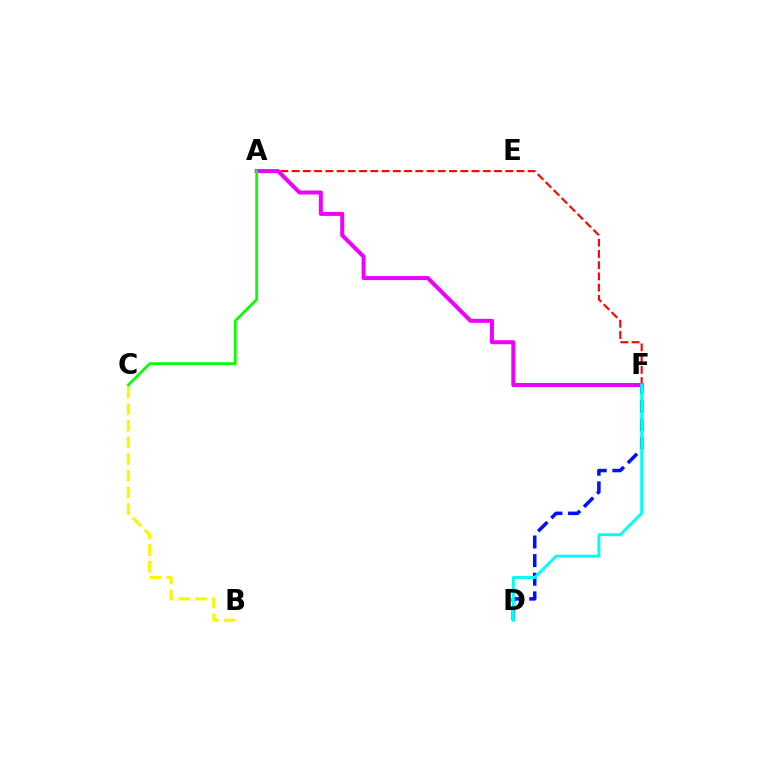{('D', 'F'): [{'color': '#0010ff', 'line_style': 'dashed', 'thickness': 2.53}, {'color': '#00fff6', 'line_style': 'solid', 'thickness': 2.1}], ('A', 'F'): [{'color': '#ff0000', 'line_style': 'dashed', 'thickness': 1.53}, {'color': '#ee00ff', 'line_style': 'solid', 'thickness': 2.89}], ('B', 'C'): [{'color': '#fcf500', 'line_style': 'dashed', 'thickness': 2.26}], ('A', 'C'): [{'color': '#08ff00', 'line_style': 'solid', 'thickness': 1.96}]}